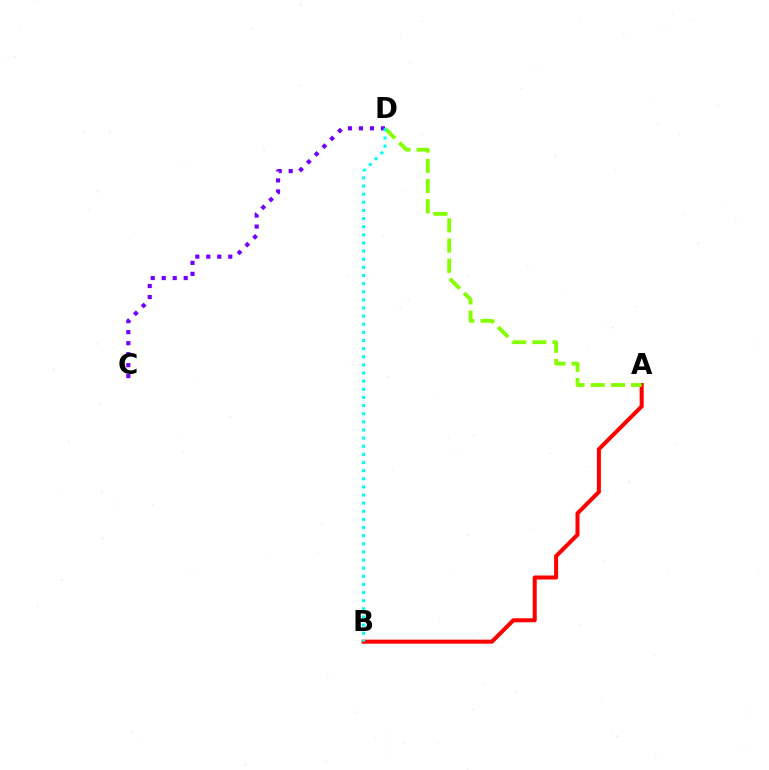{('A', 'B'): [{'color': '#ff0000', 'line_style': 'solid', 'thickness': 2.9}], ('C', 'D'): [{'color': '#7200ff', 'line_style': 'dotted', 'thickness': 2.99}], ('A', 'D'): [{'color': '#84ff00', 'line_style': 'dashed', 'thickness': 2.75}], ('B', 'D'): [{'color': '#00fff6', 'line_style': 'dotted', 'thickness': 2.21}]}